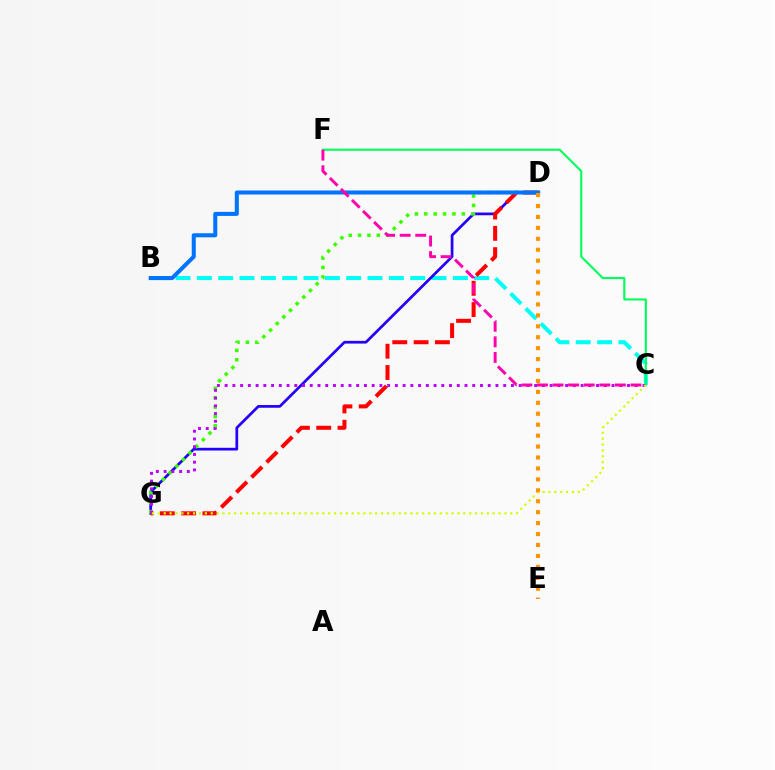{('B', 'C'): [{'color': '#00fff6', 'line_style': 'dashed', 'thickness': 2.9}], ('C', 'F'): [{'color': '#00ff5c', 'line_style': 'solid', 'thickness': 1.5}, {'color': '#ff00ac', 'line_style': 'dashed', 'thickness': 2.12}], ('D', 'G'): [{'color': '#2500ff', 'line_style': 'solid', 'thickness': 1.96}, {'color': '#ff0000', 'line_style': 'dashed', 'thickness': 2.89}, {'color': '#3dff00', 'line_style': 'dotted', 'thickness': 2.55}], ('C', 'G'): [{'color': '#b900ff', 'line_style': 'dotted', 'thickness': 2.1}, {'color': '#d1ff00', 'line_style': 'dotted', 'thickness': 1.6}], ('B', 'D'): [{'color': '#0074ff', 'line_style': 'solid', 'thickness': 2.91}], ('D', 'E'): [{'color': '#ff9400', 'line_style': 'dotted', 'thickness': 2.97}]}